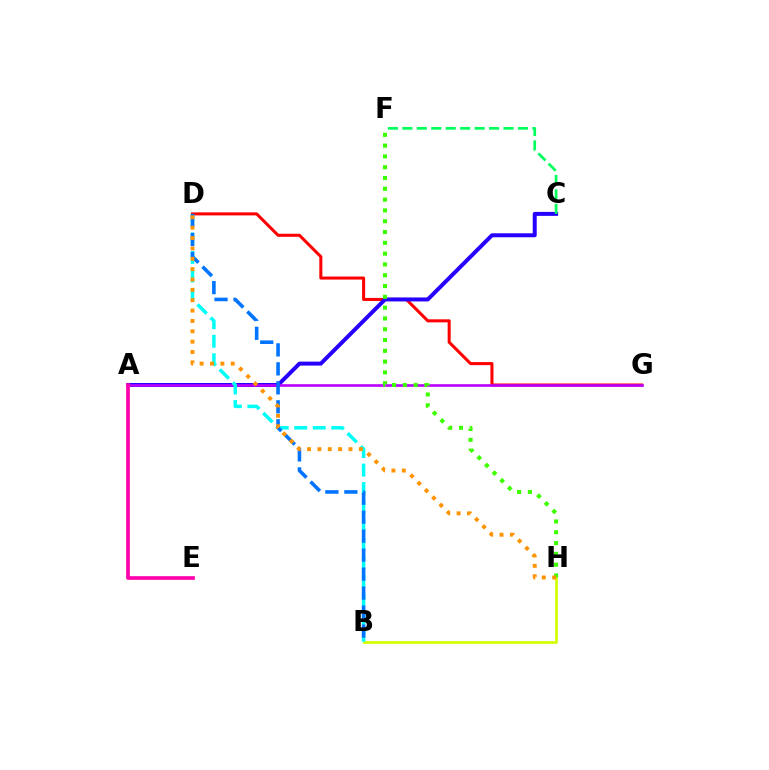{('D', 'G'): [{'color': '#ff0000', 'line_style': 'solid', 'thickness': 2.19}], ('A', 'C'): [{'color': '#2500ff', 'line_style': 'solid', 'thickness': 2.86}], ('A', 'G'): [{'color': '#b900ff', 'line_style': 'solid', 'thickness': 1.9}], ('B', 'H'): [{'color': '#d1ff00', 'line_style': 'solid', 'thickness': 1.94}], ('C', 'F'): [{'color': '#00ff5c', 'line_style': 'dashed', 'thickness': 1.96}], ('B', 'D'): [{'color': '#00fff6', 'line_style': 'dashed', 'thickness': 2.52}, {'color': '#0074ff', 'line_style': 'dashed', 'thickness': 2.58}], ('F', 'H'): [{'color': '#3dff00', 'line_style': 'dotted', 'thickness': 2.93}], ('D', 'H'): [{'color': '#ff9400', 'line_style': 'dotted', 'thickness': 2.81}], ('A', 'E'): [{'color': '#ff00ac', 'line_style': 'solid', 'thickness': 2.64}]}